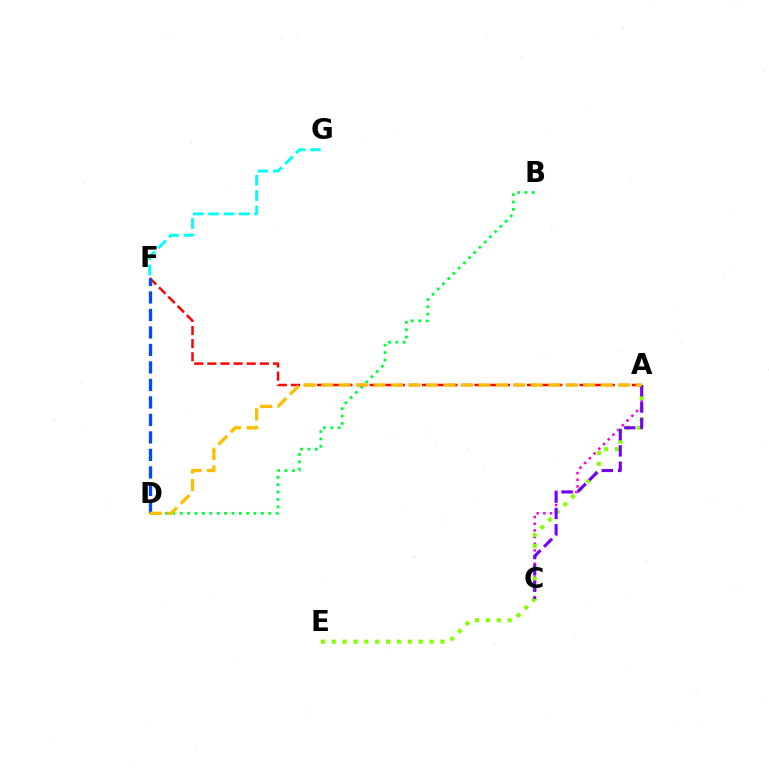{('B', 'D'): [{'color': '#00ff39', 'line_style': 'dotted', 'thickness': 2.01}], ('A', 'F'): [{'color': '#ff0000', 'line_style': 'dashed', 'thickness': 1.78}], ('A', 'C'): [{'color': '#ff00cf', 'line_style': 'dotted', 'thickness': 1.81}, {'color': '#7200ff', 'line_style': 'dashed', 'thickness': 2.22}], ('F', 'G'): [{'color': '#00fff6', 'line_style': 'dashed', 'thickness': 2.09}], ('A', 'E'): [{'color': '#84ff00', 'line_style': 'dotted', 'thickness': 2.95}], ('D', 'F'): [{'color': '#004bff', 'line_style': 'dashed', 'thickness': 2.38}], ('A', 'D'): [{'color': '#ffbd00', 'line_style': 'dashed', 'thickness': 2.37}]}